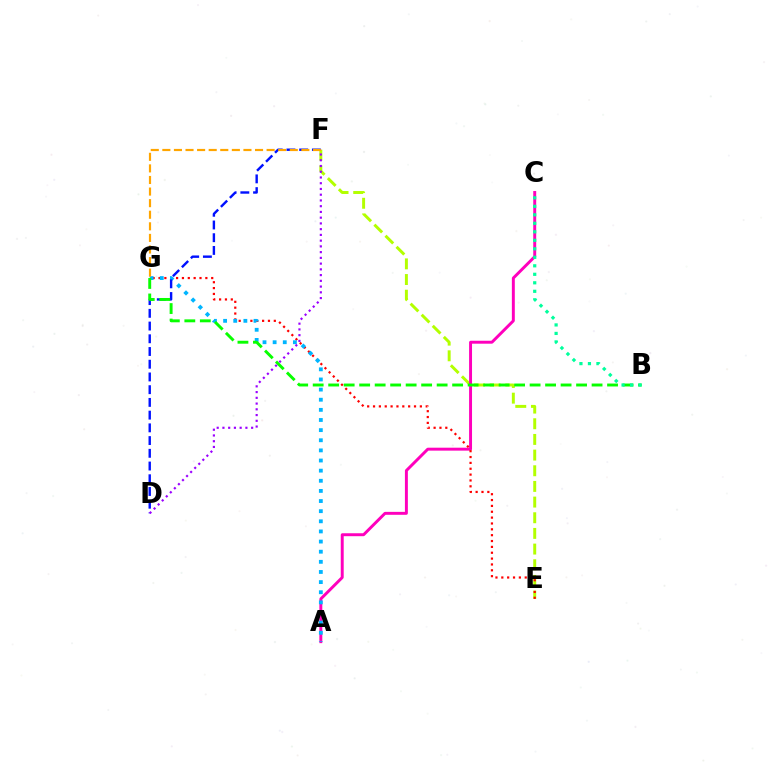{('E', 'F'): [{'color': '#b3ff00', 'line_style': 'dashed', 'thickness': 2.13}], ('A', 'C'): [{'color': '#ff00bd', 'line_style': 'solid', 'thickness': 2.12}], ('E', 'G'): [{'color': '#ff0000', 'line_style': 'dotted', 'thickness': 1.59}], ('A', 'G'): [{'color': '#00b5ff', 'line_style': 'dotted', 'thickness': 2.75}], ('D', 'F'): [{'color': '#0010ff', 'line_style': 'dashed', 'thickness': 1.73}, {'color': '#9b00ff', 'line_style': 'dotted', 'thickness': 1.56}], ('F', 'G'): [{'color': '#ffa500', 'line_style': 'dashed', 'thickness': 1.57}], ('B', 'G'): [{'color': '#08ff00', 'line_style': 'dashed', 'thickness': 2.1}], ('B', 'C'): [{'color': '#00ff9d', 'line_style': 'dotted', 'thickness': 2.31}]}